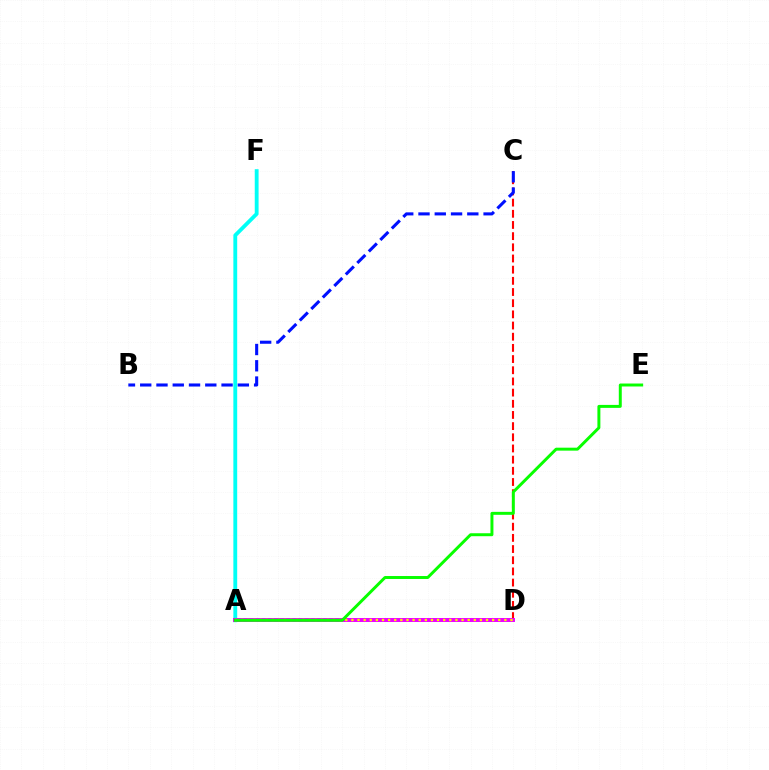{('A', 'F'): [{'color': '#00fff6', 'line_style': 'solid', 'thickness': 2.76}], ('C', 'D'): [{'color': '#ff0000', 'line_style': 'dashed', 'thickness': 1.52}], ('B', 'C'): [{'color': '#0010ff', 'line_style': 'dashed', 'thickness': 2.21}], ('A', 'D'): [{'color': '#ee00ff', 'line_style': 'solid', 'thickness': 2.85}, {'color': '#fcf500', 'line_style': 'dotted', 'thickness': 1.66}], ('A', 'E'): [{'color': '#08ff00', 'line_style': 'solid', 'thickness': 2.13}]}